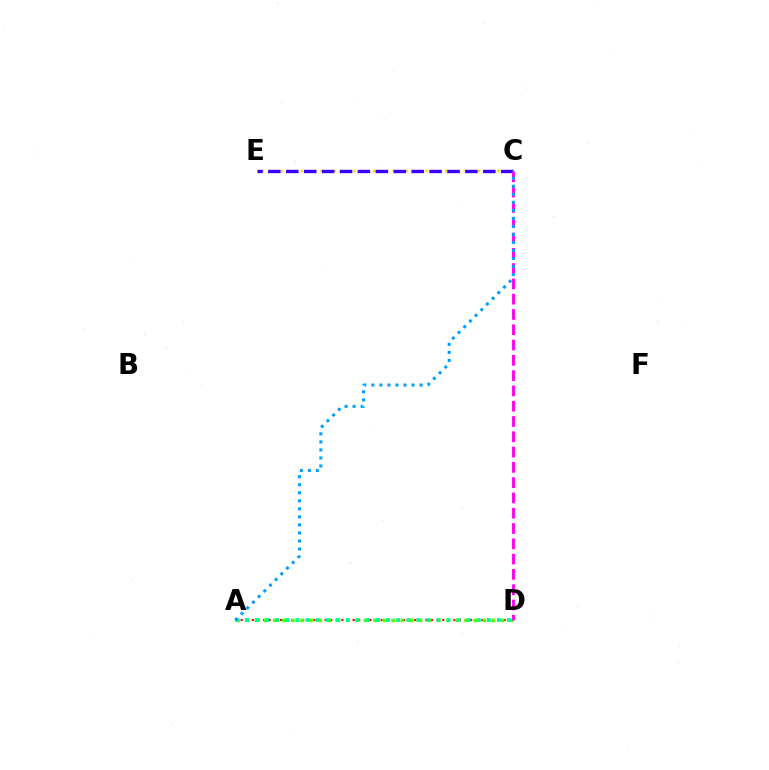{('C', 'E'): [{'color': '#ffd500', 'line_style': 'dotted', 'thickness': 1.78}, {'color': '#3700ff', 'line_style': 'dashed', 'thickness': 2.43}], ('A', 'D'): [{'color': '#ff0000', 'line_style': 'dotted', 'thickness': 1.52}, {'color': '#4fff00', 'line_style': 'dotted', 'thickness': 2.48}, {'color': '#00ff86', 'line_style': 'dotted', 'thickness': 2.74}], ('C', 'D'): [{'color': '#ff00ed', 'line_style': 'dashed', 'thickness': 2.08}], ('A', 'C'): [{'color': '#009eff', 'line_style': 'dotted', 'thickness': 2.18}]}